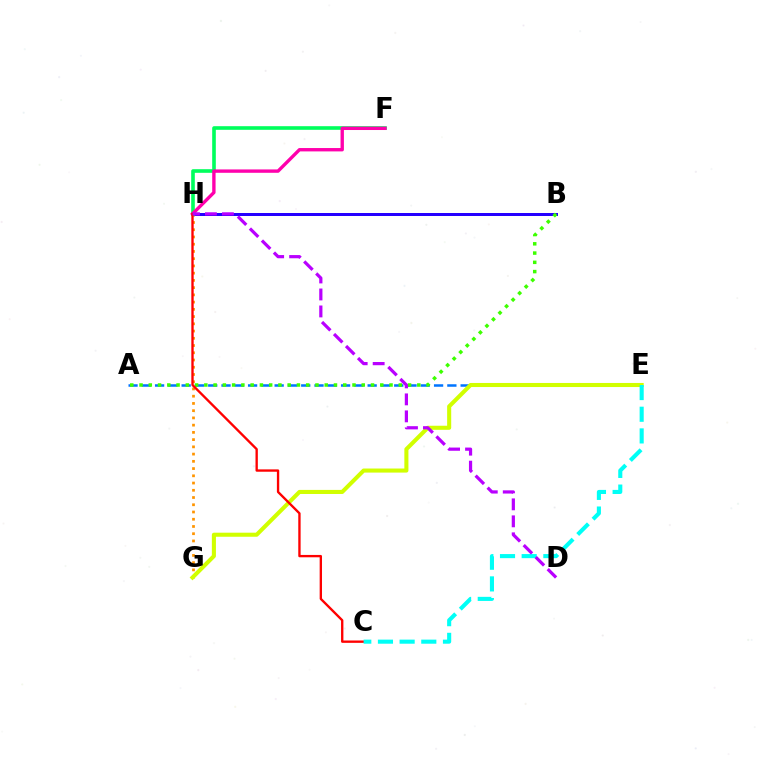{('A', 'E'): [{'color': '#0074ff', 'line_style': 'dashed', 'thickness': 1.8}], ('G', 'H'): [{'color': '#ff9400', 'line_style': 'dotted', 'thickness': 1.97}], ('B', 'H'): [{'color': '#2500ff', 'line_style': 'solid', 'thickness': 2.15}], ('A', 'B'): [{'color': '#3dff00', 'line_style': 'dotted', 'thickness': 2.52}], ('E', 'G'): [{'color': '#d1ff00', 'line_style': 'solid', 'thickness': 2.93}], ('F', 'H'): [{'color': '#00ff5c', 'line_style': 'solid', 'thickness': 2.61}, {'color': '#ff00ac', 'line_style': 'solid', 'thickness': 2.42}], ('C', 'H'): [{'color': '#ff0000', 'line_style': 'solid', 'thickness': 1.69}], ('C', 'E'): [{'color': '#00fff6', 'line_style': 'dashed', 'thickness': 2.94}], ('D', 'H'): [{'color': '#b900ff', 'line_style': 'dashed', 'thickness': 2.31}]}